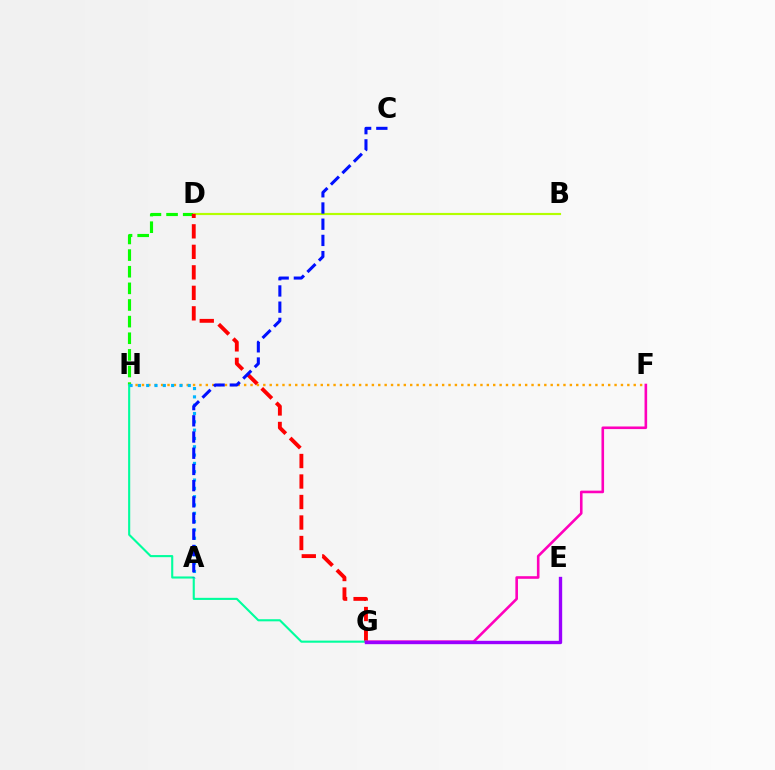{('D', 'H'): [{'color': '#08ff00', 'line_style': 'dashed', 'thickness': 2.26}], ('B', 'D'): [{'color': '#b3ff00', 'line_style': 'solid', 'thickness': 1.55}], ('D', 'G'): [{'color': '#ff0000', 'line_style': 'dashed', 'thickness': 2.79}], ('F', 'H'): [{'color': '#ffa500', 'line_style': 'dotted', 'thickness': 1.74}], ('G', 'H'): [{'color': '#00ff9d', 'line_style': 'solid', 'thickness': 1.52}], ('F', 'G'): [{'color': '#ff00bd', 'line_style': 'solid', 'thickness': 1.87}], ('A', 'H'): [{'color': '#00b5ff', 'line_style': 'dotted', 'thickness': 2.26}], ('E', 'G'): [{'color': '#9b00ff', 'line_style': 'solid', 'thickness': 2.41}], ('A', 'C'): [{'color': '#0010ff', 'line_style': 'dashed', 'thickness': 2.2}]}